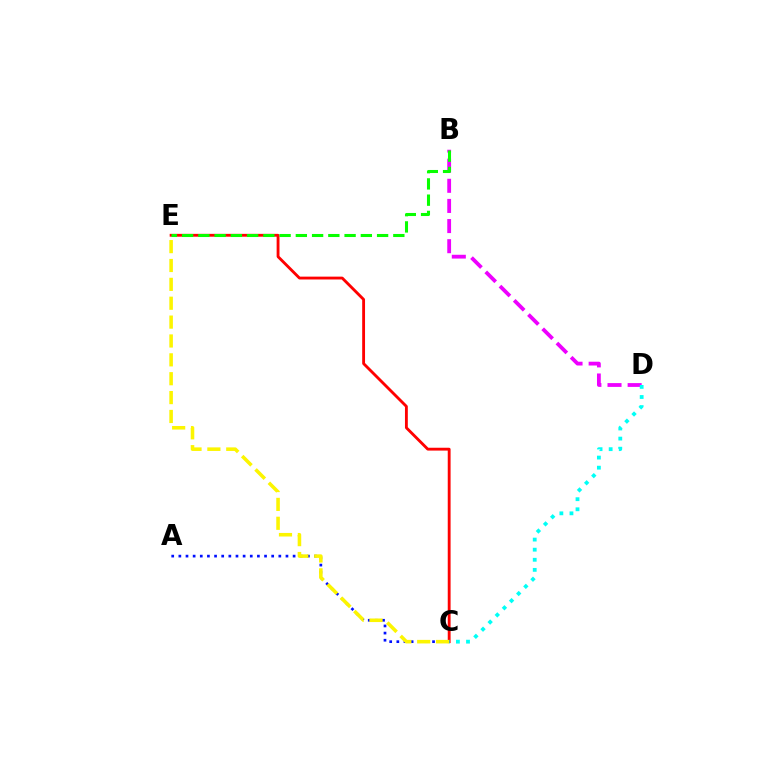{('B', 'D'): [{'color': '#ee00ff', 'line_style': 'dashed', 'thickness': 2.73}], ('C', 'E'): [{'color': '#ff0000', 'line_style': 'solid', 'thickness': 2.05}, {'color': '#fcf500', 'line_style': 'dashed', 'thickness': 2.56}], ('B', 'E'): [{'color': '#08ff00', 'line_style': 'dashed', 'thickness': 2.21}], ('A', 'C'): [{'color': '#0010ff', 'line_style': 'dotted', 'thickness': 1.94}], ('C', 'D'): [{'color': '#00fff6', 'line_style': 'dotted', 'thickness': 2.74}]}